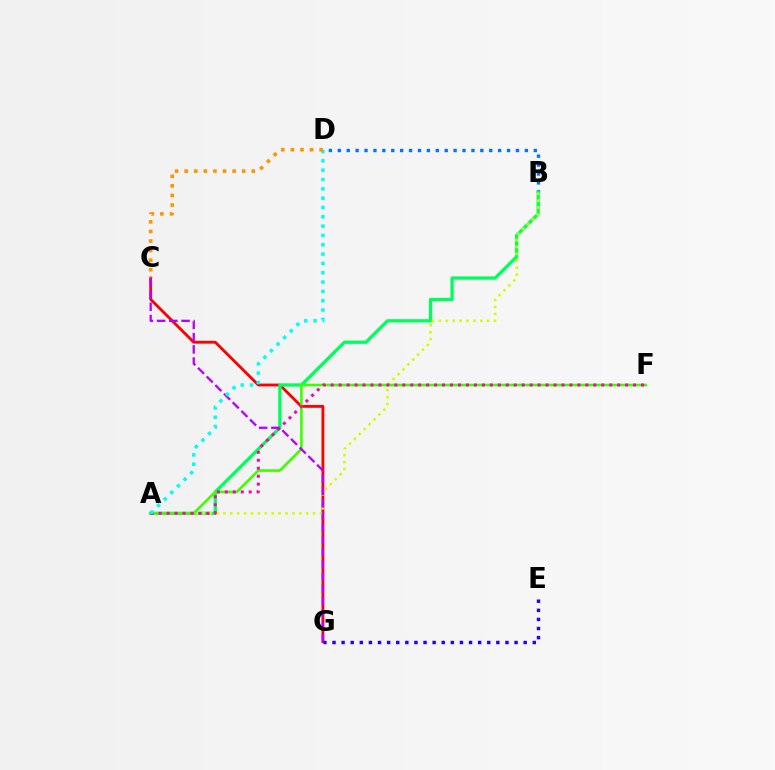{('B', 'D'): [{'color': '#0074ff', 'line_style': 'dotted', 'thickness': 2.42}], ('C', 'G'): [{'color': '#ff0000', 'line_style': 'solid', 'thickness': 2.05}, {'color': '#b900ff', 'line_style': 'dashed', 'thickness': 1.66}], ('A', 'B'): [{'color': '#00ff5c', 'line_style': 'solid', 'thickness': 2.37}, {'color': '#d1ff00', 'line_style': 'dotted', 'thickness': 1.88}], ('E', 'G'): [{'color': '#2500ff', 'line_style': 'dotted', 'thickness': 2.47}], ('A', 'F'): [{'color': '#3dff00', 'line_style': 'solid', 'thickness': 1.89}, {'color': '#ff00ac', 'line_style': 'dotted', 'thickness': 2.16}], ('A', 'D'): [{'color': '#00fff6', 'line_style': 'dotted', 'thickness': 2.53}], ('C', 'D'): [{'color': '#ff9400', 'line_style': 'dotted', 'thickness': 2.6}]}